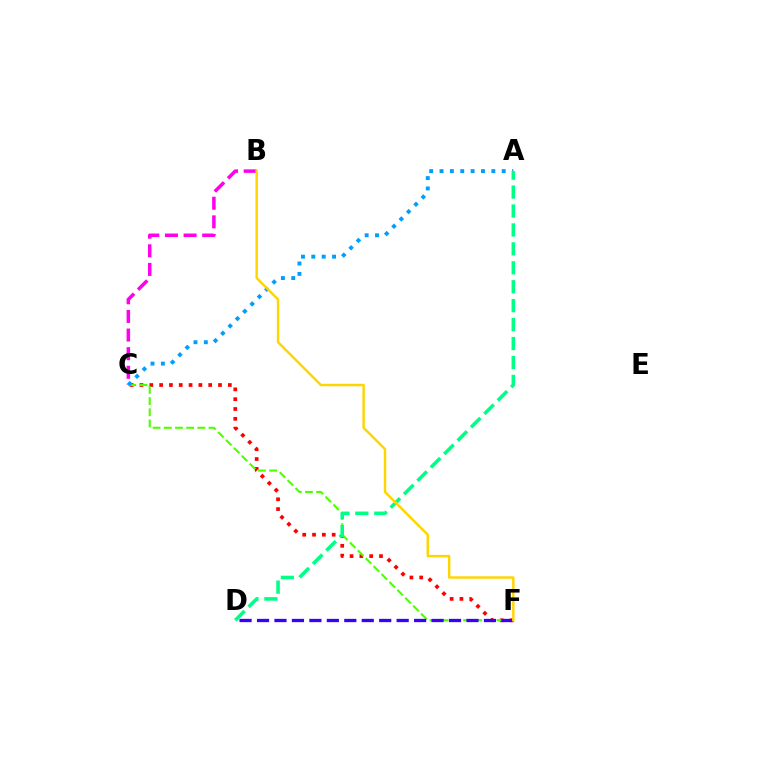{('C', 'F'): [{'color': '#ff0000', 'line_style': 'dotted', 'thickness': 2.67}, {'color': '#4fff00', 'line_style': 'dashed', 'thickness': 1.52}], ('B', 'C'): [{'color': '#ff00ed', 'line_style': 'dashed', 'thickness': 2.53}], ('A', 'C'): [{'color': '#009eff', 'line_style': 'dotted', 'thickness': 2.82}], ('A', 'D'): [{'color': '#00ff86', 'line_style': 'dashed', 'thickness': 2.57}], ('D', 'F'): [{'color': '#3700ff', 'line_style': 'dashed', 'thickness': 2.37}], ('B', 'F'): [{'color': '#ffd500', 'line_style': 'solid', 'thickness': 1.76}]}